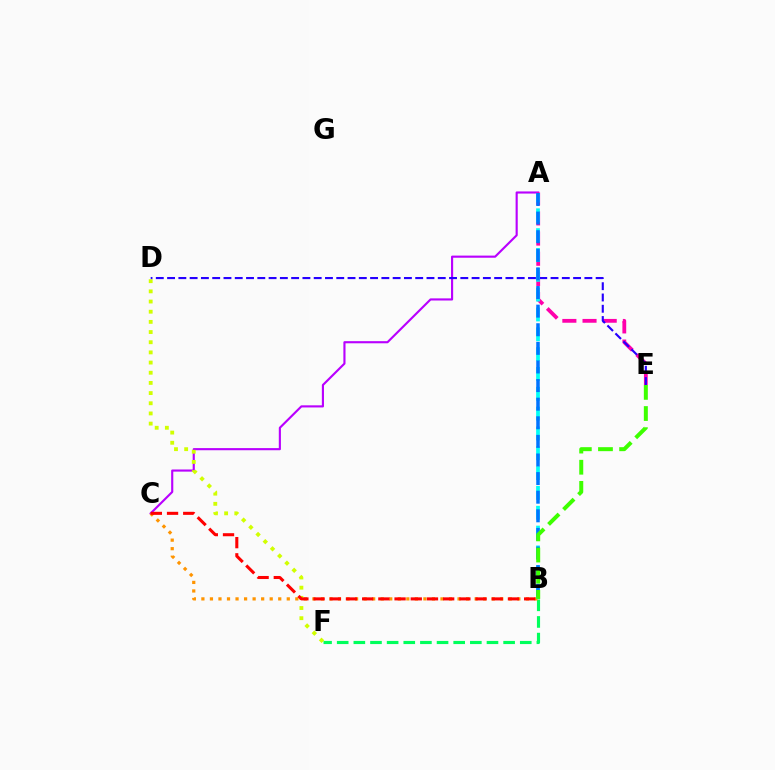{('A', 'C'): [{'color': '#b900ff', 'line_style': 'solid', 'thickness': 1.53}], ('D', 'F'): [{'color': '#d1ff00', 'line_style': 'dotted', 'thickness': 2.76}], ('B', 'F'): [{'color': '#00ff5c', 'line_style': 'dashed', 'thickness': 2.26}], ('A', 'E'): [{'color': '#ff00ac', 'line_style': 'dashed', 'thickness': 2.74}], ('B', 'C'): [{'color': '#ff9400', 'line_style': 'dotted', 'thickness': 2.32}, {'color': '#ff0000', 'line_style': 'dashed', 'thickness': 2.2}], ('D', 'E'): [{'color': '#2500ff', 'line_style': 'dashed', 'thickness': 1.53}], ('A', 'B'): [{'color': '#00fff6', 'line_style': 'dashed', 'thickness': 2.69}, {'color': '#0074ff', 'line_style': 'dashed', 'thickness': 2.53}], ('B', 'E'): [{'color': '#3dff00', 'line_style': 'dashed', 'thickness': 2.87}]}